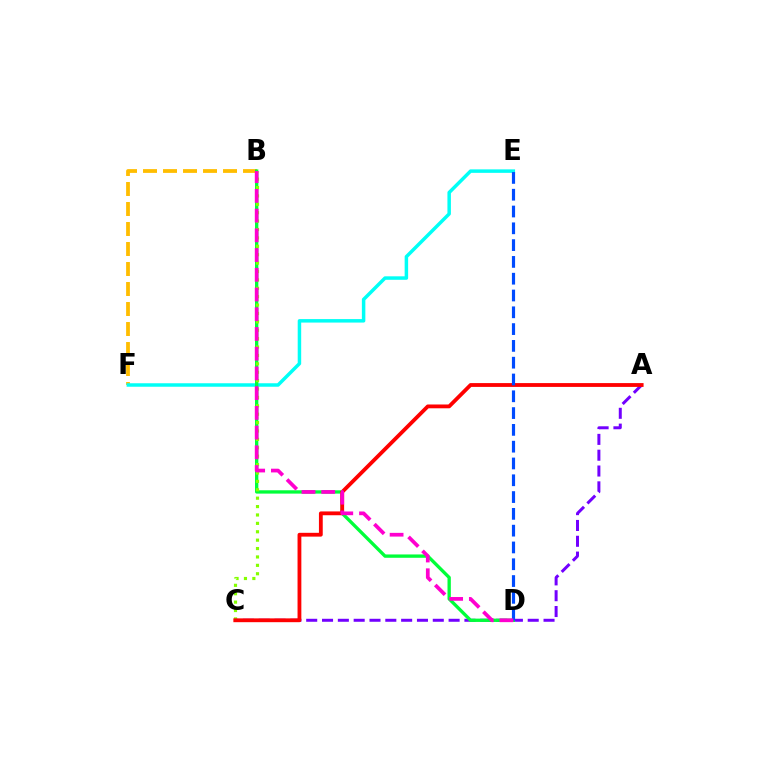{('A', 'C'): [{'color': '#7200ff', 'line_style': 'dashed', 'thickness': 2.15}, {'color': '#ff0000', 'line_style': 'solid', 'thickness': 2.74}], ('B', 'F'): [{'color': '#ffbd00', 'line_style': 'dashed', 'thickness': 2.72}], ('E', 'F'): [{'color': '#00fff6', 'line_style': 'solid', 'thickness': 2.51}], ('B', 'D'): [{'color': '#00ff39', 'line_style': 'solid', 'thickness': 2.4}, {'color': '#ff00cf', 'line_style': 'dashed', 'thickness': 2.68}], ('B', 'C'): [{'color': '#84ff00', 'line_style': 'dotted', 'thickness': 2.28}], ('D', 'E'): [{'color': '#004bff', 'line_style': 'dashed', 'thickness': 2.28}]}